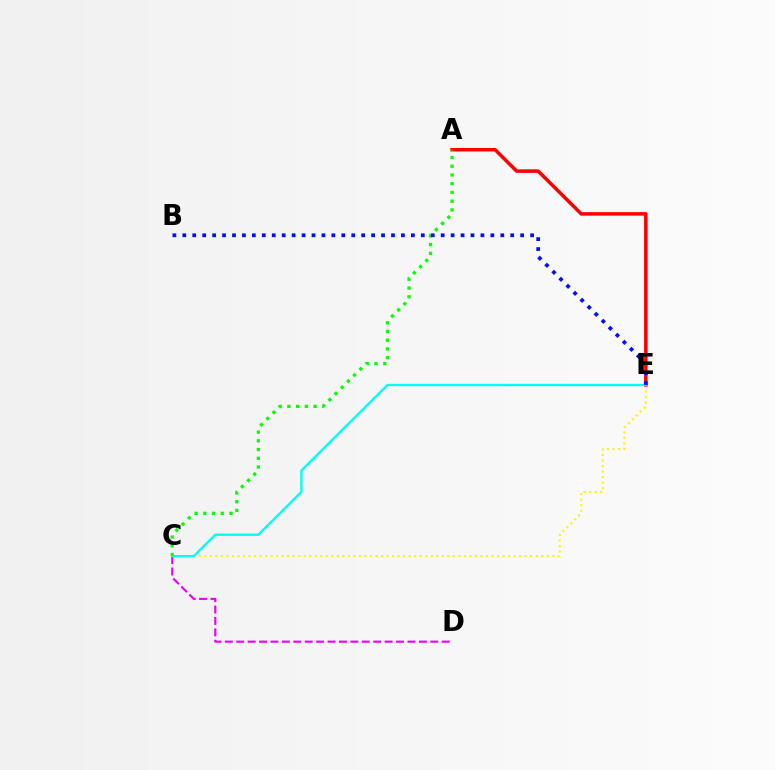{('C', 'E'): [{'color': '#fcf500', 'line_style': 'dotted', 'thickness': 1.5}, {'color': '#00fff6', 'line_style': 'solid', 'thickness': 1.69}], ('C', 'D'): [{'color': '#ee00ff', 'line_style': 'dashed', 'thickness': 1.55}], ('A', 'E'): [{'color': '#ff0000', 'line_style': 'solid', 'thickness': 2.53}], ('A', 'C'): [{'color': '#08ff00', 'line_style': 'dotted', 'thickness': 2.37}], ('B', 'E'): [{'color': '#0010ff', 'line_style': 'dotted', 'thickness': 2.7}]}